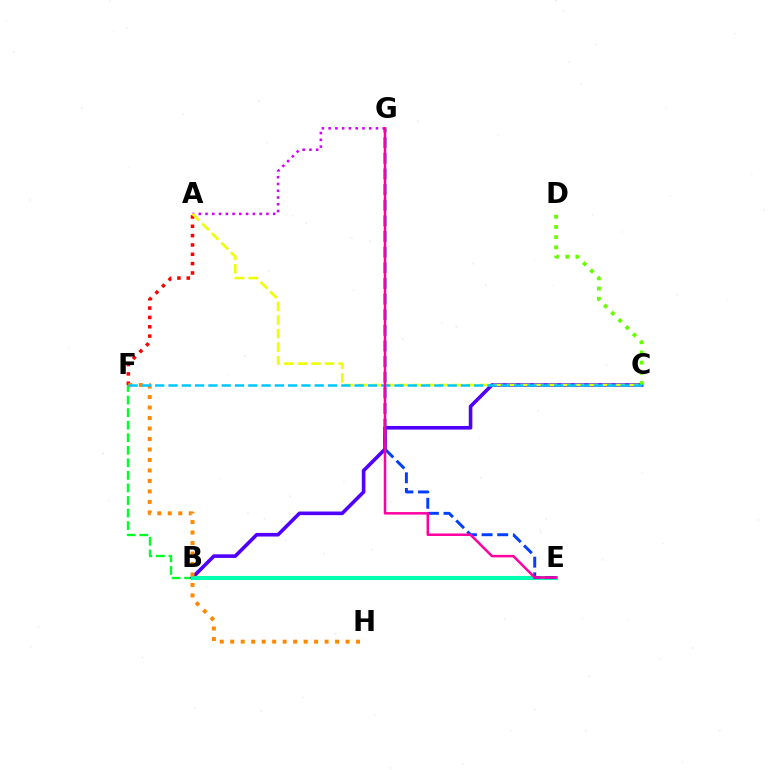{('B', 'F'): [{'color': '#00ff27', 'line_style': 'dashed', 'thickness': 1.71}], ('B', 'C'): [{'color': '#4f00ff', 'line_style': 'solid', 'thickness': 2.6}], ('A', 'F'): [{'color': '#ff0000', 'line_style': 'dotted', 'thickness': 2.54}], ('A', 'G'): [{'color': '#d600ff', 'line_style': 'dotted', 'thickness': 1.84}], ('B', 'E'): [{'color': '#00ffaf', 'line_style': 'solid', 'thickness': 2.92}], ('A', 'C'): [{'color': '#eeff00', 'line_style': 'dashed', 'thickness': 1.84}], ('F', 'H'): [{'color': '#ff8800', 'line_style': 'dotted', 'thickness': 2.85}], ('E', 'G'): [{'color': '#003fff', 'line_style': 'dashed', 'thickness': 2.12}, {'color': '#ff00a0', 'line_style': 'solid', 'thickness': 1.8}], ('C', 'D'): [{'color': '#66ff00', 'line_style': 'dotted', 'thickness': 2.77}], ('C', 'F'): [{'color': '#00c7ff', 'line_style': 'dashed', 'thickness': 1.81}]}